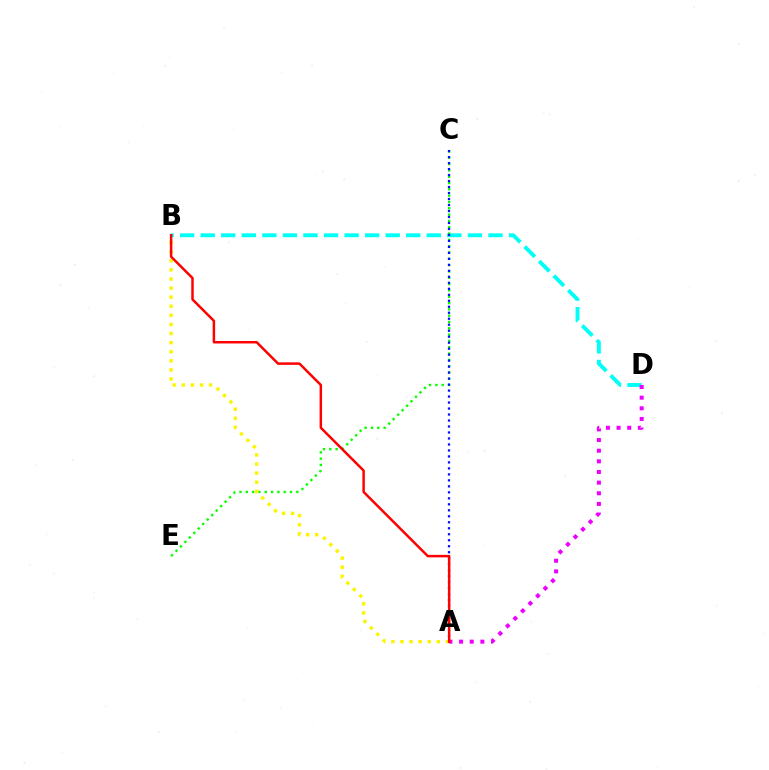{('B', 'D'): [{'color': '#00fff6', 'line_style': 'dashed', 'thickness': 2.79}], ('C', 'E'): [{'color': '#08ff00', 'line_style': 'dotted', 'thickness': 1.72}], ('A', 'B'): [{'color': '#fcf500', 'line_style': 'dotted', 'thickness': 2.47}, {'color': '#ff0000', 'line_style': 'solid', 'thickness': 1.78}], ('A', 'C'): [{'color': '#0010ff', 'line_style': 'dotted', 'thickness': 1.63}], ('A', 'D'): [{'color': '#ee00ff', 'line_style': 'dotted', 'thickness': 2.89}]}